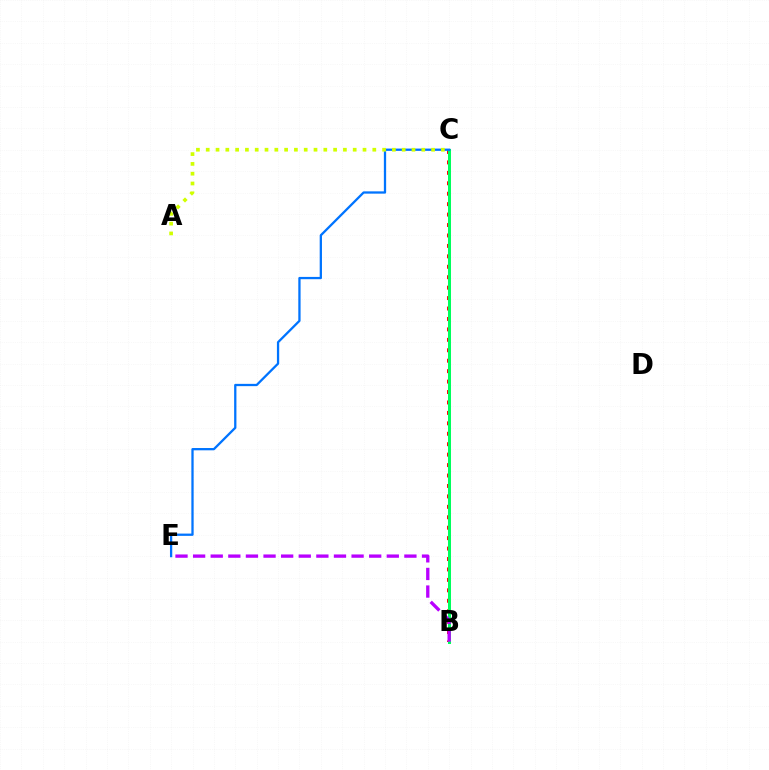{('B', 'C'): [{'color': '#ff0000', 'line_style': 'dotted', 'thickness': 2.84}, {'color': '#00ff5c', 'line_style': 'solid', 'thickness': 2.17}], ('B', 'E'): [{'color': '#b900ff', 'line_style': 'dashed', 'thickness': 2.39}], ('C', 'E'): [{'color': '#0074ff', 'line_style': 'solid', 'thickness': 1.64}], ('A', 'C'): [{'color': '#d1ff00', 'line_style': 'dotted', 'thickness': 2.66}]}